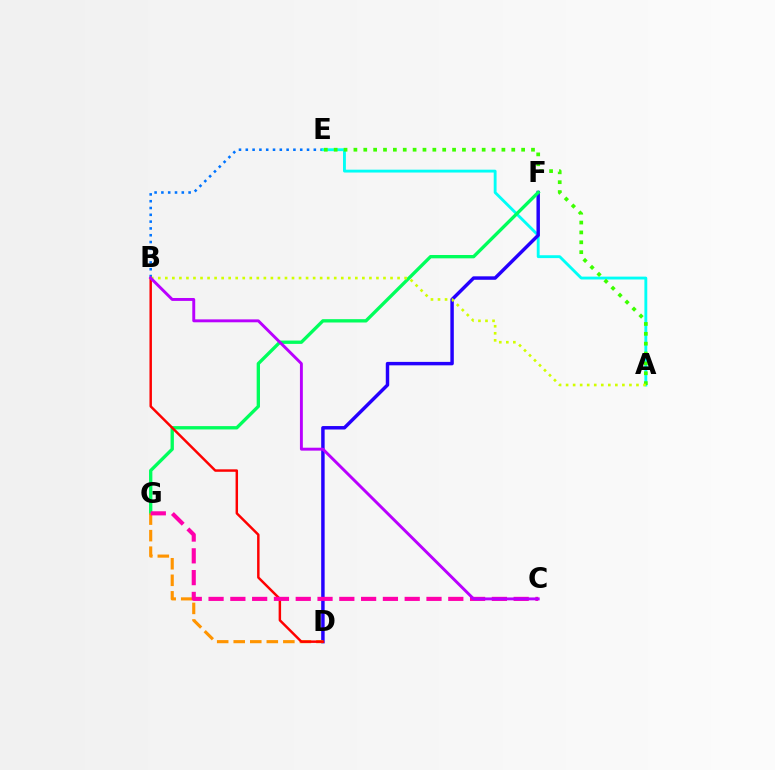{('B', 'E'): [{'color': '#0074ff', 'line_style': 'dotted', 'thickness': 1.85}], ('A', 'E'): [{'color': '#00fff6', 'line_style': 'solid', 'thickness': 2.06}, {'color': '#3dff00', 'line_style': 'dotted', 'thickness': 2.68}], ('D', 'F'): [{'color': '#2500ff', 'line_style': 'solid', 'thickness': 2.49}], ('F', 'G'): [{'color': '#00ff5c', 'line_style': 'solid', 'thickness': 2.4}], ('A', 'B'): [{'color': '#d1ff00', 'line_style': 'dotted', 'thickness': 1.91}], ('D', 'G'): [{'color': '#ff9400', 'line_style': 'dashed', 'thickness': 2.25}], ('B', 'D'): [{'color': '#ff0000', 'line_style': 'solid', 'thickness': 1.77}], ('C', 'G'): [{'color': '#ff00ac', 'line_style': 'dashed', 'thickness': 2.96}], ('B', 'C'): [{'color': '#b900ff', 'line_style': 'solid', 'thickness': 2.1}]}